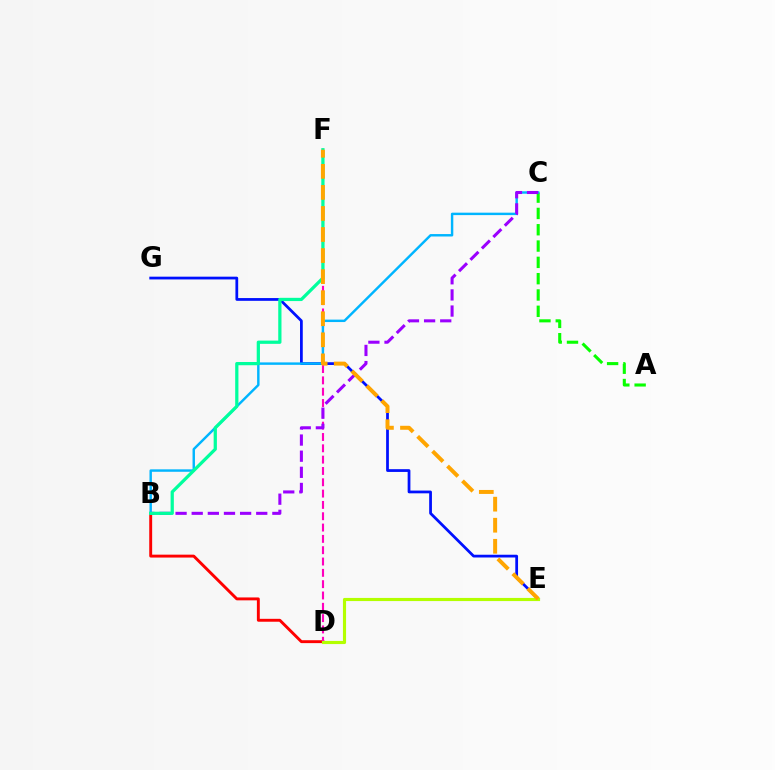{('B', 'D'): [{'color': '#ff0000', 'line_style': 'solid', 'thickness': 2.09}], ('A', 'C'): [{'color': '#08ff00', 'line_style': 'dashed', 'thickness': 2.22}], ('E', 'G'): [{'color': '#0010ff', 'line_style': 'solid', 'thickness': 1.98}], ('D', 'F'): [{'color': '#ff00bd', 'line_style': 'dashed', 'thickness': 1.54}], ('B', 'C'): [{'color': '#00b5ff', 'line_style': 'solid', 'thickness': 1.75}, {'color': '#9b00ff', 'line_style': 'dashed', 'thickness': 2.19}], ('D', 'E'): [{'color': '#b3ff00', 'line_style': 'solid', 'thickness': 2.26}], ('B', 'F'): [{'color': '#00ff9d', 'line_style': 'solid', 'thickness': 2.33}], ('E', 'F'): [{'color': '#ffa500', 'line_style': 'dashed', 'thickness': 2.86}]}